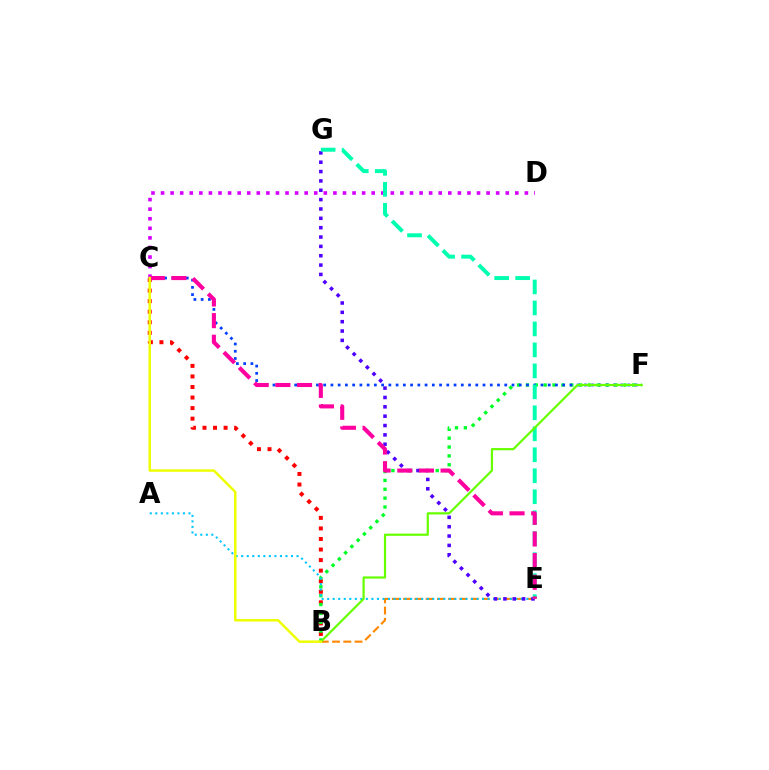{('B', 'C'): [{'color': '#ff0000', 'line_style': 'dotted', 'thickness': 2.87}, {'color': '#eeff00', 'line_style': 'solid', 'thickness': 1.78}], ('B', 'E'): [{'color': '#ff8800', 'line_style': 'dashed', 'thickness': 1.53}], ('C', 'D'): [{'color': '#d600ff', 'line_style': 'dotted', 'thickness': 2.6}], ('B', 'F'): [{'color': '#00ff27', 'line_style': 'dotted', 'thickness': 2.41}, {'color': '#66ff00', 'line_style': 'solid', 'thickness': 1.59}], ('C', 'F'): [{'color': '#003fff', 'line_style': 'dotted', 'thickness': 1.97}], ('A', 'E'): [{'color': '#00c7ff', 'line_style': 'dotted', 'thickness': 1.5}], ('E', 'G'): [{'color': '#4f00ff', 'line_style': 'dotted', 'thickness': 2.54}, {'color': '#00ffaf', 'line_style': 'dashed', 'thickness': 2.85}], ('C', 'E'): [{'color': '#ff00a0', 'line_style': 'dashed', 'thickness': 2.94}]}